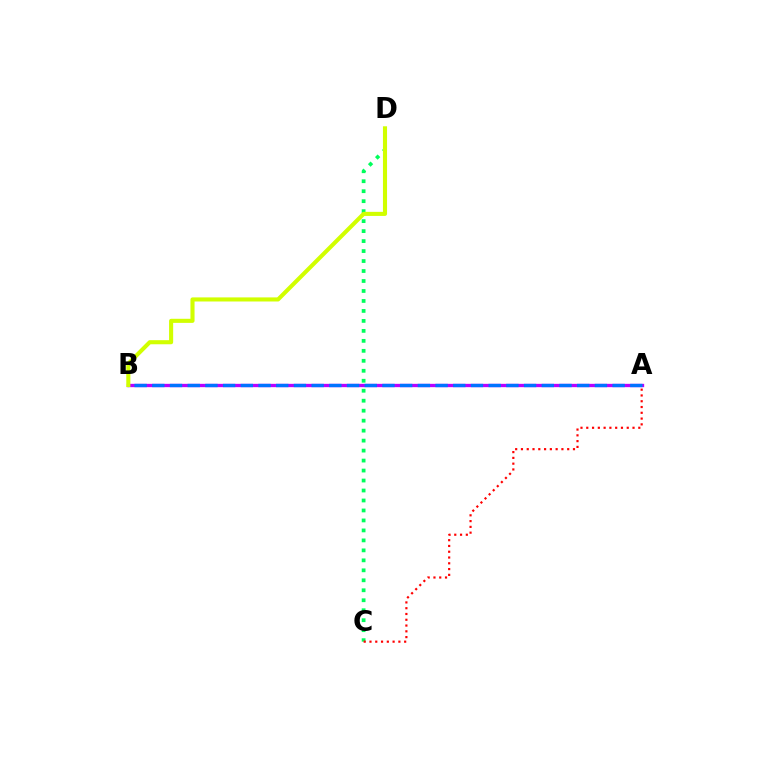{('C', 'D'): [{'color': '#00ff5c', 'line_style': 'dotted', 'thickness': 2.71}], ('A', 'B'): [{'color': '#b900ff', 'line_style': 'solid', 'thickness': 2.39}, {'color': '#0074ff', 'line_style': 'dashed', 'thickness': 2.41}], ('A', 'C'): [{'color': '#ff0000', 'line_style': 'dotted', 'thickness': 1.57}], ('B', 'D'): [{'color': '#d1ff00', 'line_style': 'solid', 'thickness': 2.95}]}